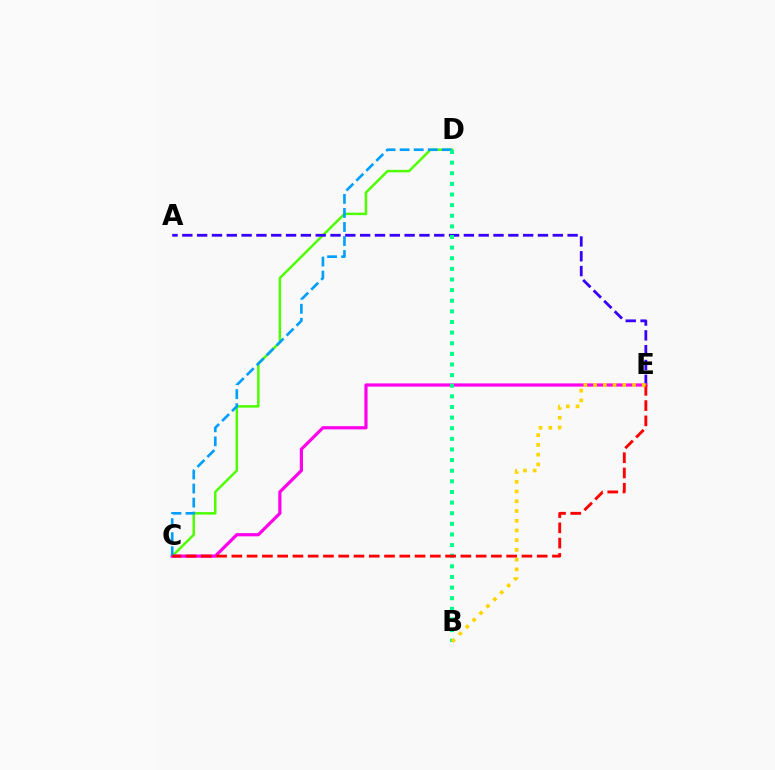{('C', 'D'): [{'color': '#4fff00', 'line_style': 'solid', 'thickness': 1.8}, {'color': '#009eff', 'line_style': 'dashed', 'thickness': 1.91}], ('A', 'E'): [{'color': '#3700ff', 'line_style': 'dashed', 'thickness': 2.01}], ('C', 'E'): [{'color': '#ff00ed', 'line_style': 'solid', 'thickness': 2.31}, {'color': '#ff0000', 'line_style': 'dashed', 'thickness': 2.07}], ('B', 'D'): [{'color': '#00ff86', 'line_style': 'dotted', 'thickness': 2.89}], ('B', 'E'): [{'color': '#ffd500', 'line_style': 'dotted', 'thickness': 2.64}]}